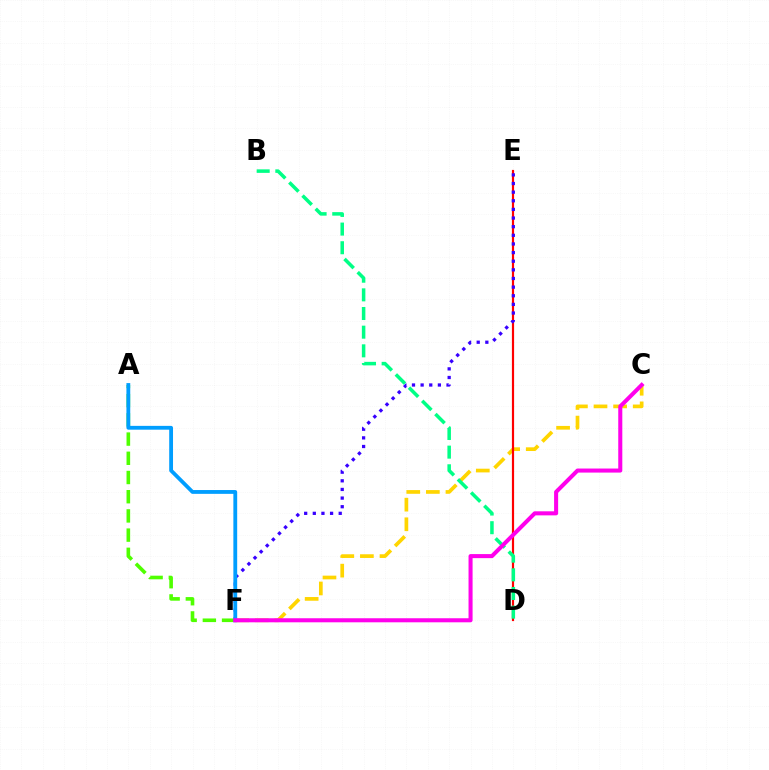{('C', 'F'): [{'color': '#ffd500', 'line_style': 'dashed', 'thickness': 2.66}, {'color': '#ff00ed', 'line_style': 'solid', 'thickness': 2.92}], ('D', 'E'): [{'color': '#ff0000', 'line_style': 'solid', 'thickness': 1.57}], ('E', 'F'): [{'color': '#3700ff', 'line_style': 'dotted', 'thickness': 2.35}], ('A', 'F'): [{'color': '#4fff00', 'line_style': 'dashed', 'thickness': 2.61}, {'color': '#009eff', 'line_style': 'solid', 'thickness': 2.75}], ('B', 'D'): [{'color': '#00ff86', 'line_style': 'dashed', 'thickness': 2.53}]}